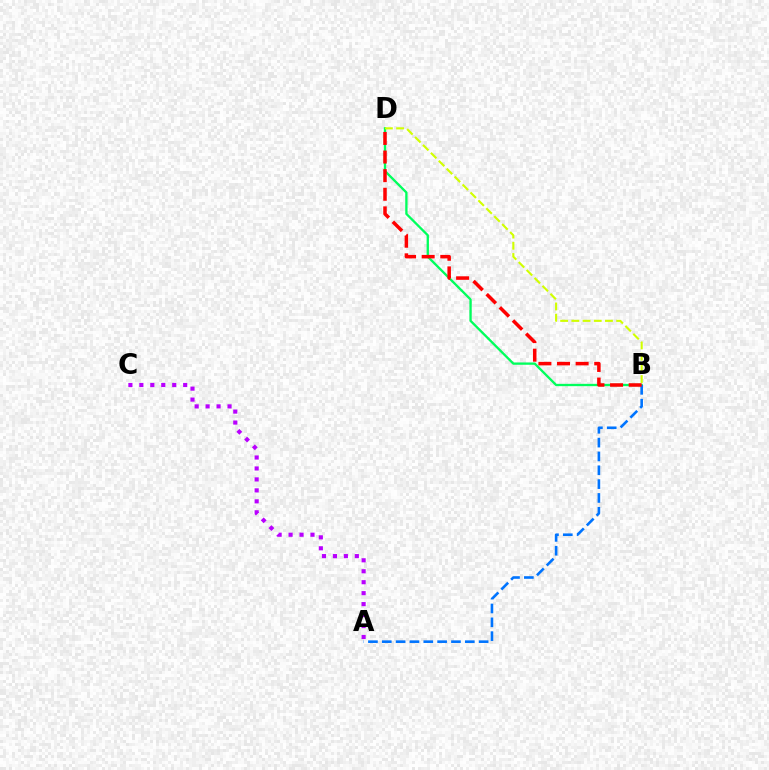{('B', 'D'): [{'color': '#00ff5c', 'line_style': 'solid', 'thickness': 1.67}, {'color': '#d1ff00', 'line_style': 'dashed', 'thickness': 1.52}, {'color': '#ff0000', 'line_style': 'dashed', 'thickness': 2.53}], ('A', 'B'): [{'color': '#0074ff', 'line_style': 'dashed', 'thickness': 1.88}], ('A', 'C'): [{'color': '#b900ff', 'line_style': 'dotted', 'thickness': 2.98}]}